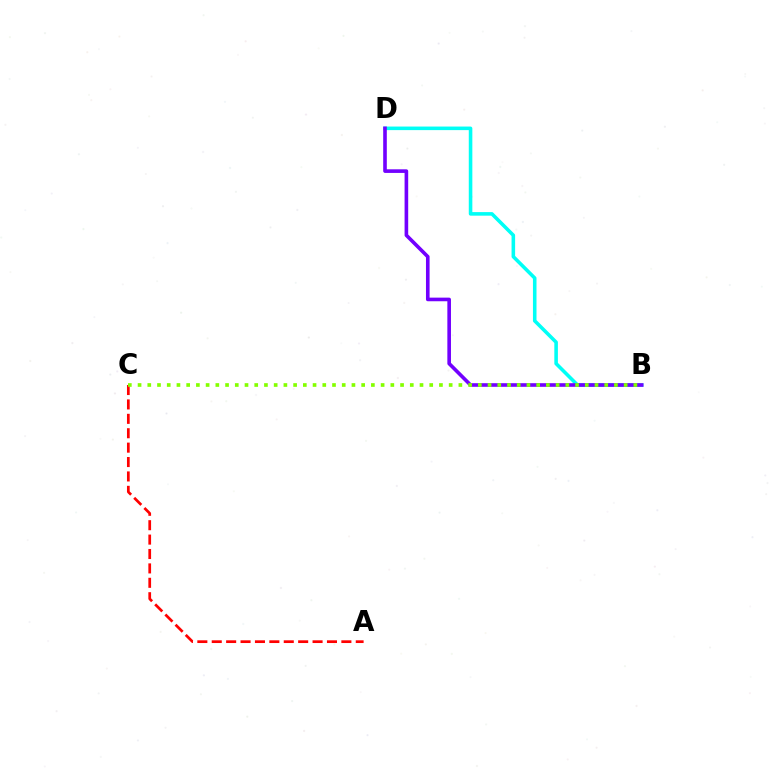{('B', 'D'): [{'color': '#00fff6', 'line_style': 'solid', 'thickness': 2.57}, {'color': '#7200ff', 'line_style': 'solid', 'thickness': 2.61}], ('A', 'C'): [{'color': '#ff0000', 'line_style': 'dashed', 'thickness': 1.96}], ('B', 'C'): [{'color': '#84ff00', 'line_style': 'dotted', 'thickness': 2.64}]}